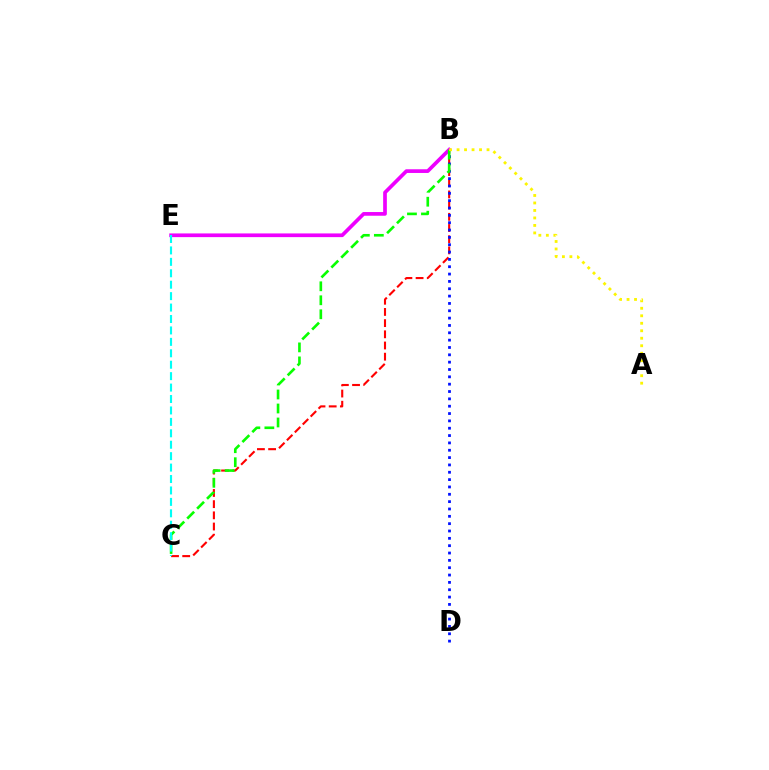{('B', 'C'): [{'color': '#ff0000', 'line_style': 'dashed', 'thickness': 1.52}, {'color': '#08ff00', 'line_style': 'dashed', 'thickness': 1.9}], ('B', 'E'): [{'color': '#ee00ff', 'line_style': 'solid', 'thickness': 2.66}], ('B', 'D'): [{'color': '#0010ff', 'line_style': 'dotted', 'thickness': 1.99}], ('A', 'B'): [{'color': '#fcf500', 'line_style': 'dotted', 'thickness': 2.03}], ('C', 'E'): [{'color': '#00fff6', 'line_style': 'dashed', 'thickness': 1.55}]}